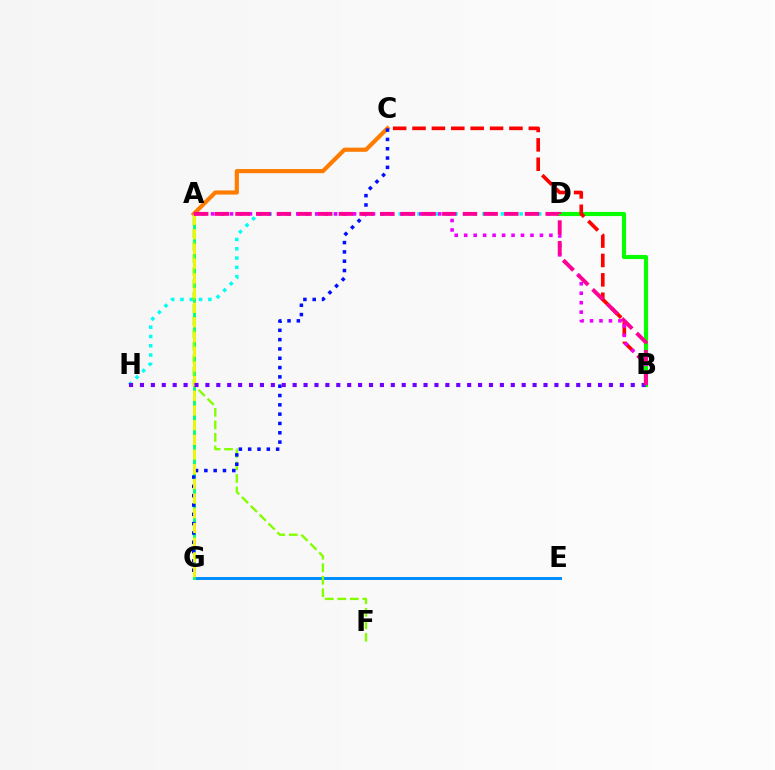{('E', 'G'): [{'color': '#008cff', 'line_style': 'solid', 'thickness': 2.13}], ('D', 'H'): [{'color': '#00fff6', 'line_style': 'dotted', 'thickness': 2.52}], ('A', 'G'): [{'color': '#00ff74', 'line_style': 'solid', 'thickness': 2.08}, {'color': '#fcf500', 'line_style': 'dashed', 'thickness': 1.99}], ('A', 'C'): [{'color': '#ff7c00', 'line_style': 'solid', 'thickness': 2.99}], ('A', 'F'): [{'color': '#84ff00', 'line_style': 'dashed', 'thickness': 1.7}], ('B', 'D'): [{'color': '#08ff00', 'line_style': 'solid', 'thickness': 2.98}], ('B', 'C'): [{'color': '#ff0000', 'line_style': 'dashed', 'thickness': 2.63}], ('C', 'G'): [{'color': '#0010ff', 'line_style': 'dotted', 'thickness': 2.53}], ('A', 'B'): [{'color': '#ee00ff', 'line_style': 'dotted', 'thickness': 2.57}, {'color': '#ff0094', 'line_style': 'dashed', 'thickness': 2.81}], ('B', 'H'): [{'color': '#7200ff', 'line_style': 'dotted', 'thickness': 2.96}]}